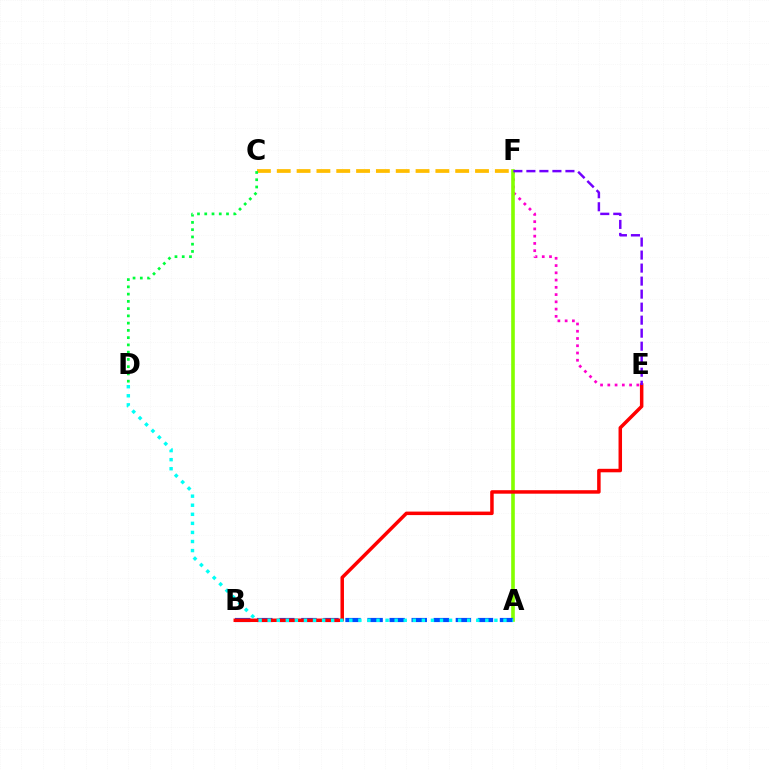{('E', 'F'): [{'color': '#ff00cf', 'line_style': 'dotted', 'thickness': 1.97}, {'color': '#7200ff', 'line_style': 'dashed', 'thickness': 1.77}], ('A', 'F'): [{'color': '#84ff00', 'line_style': 'solid', 'thickness': 2.61}], ('A', 'B'): [{'color': '#004bff', 'line_style': 'dashed', 'thickness': 3.0}], ('B', 'E'): [{'color': '#ff0000', 'line_style': 'solid', 'thickness': 2.52}], ('C', 'F'): [{'color': '#ffbd00', 'line_style': 'dashed', 'thickness': 2.69}], ('A', 'D'): [{'color': '#00fff6', 'line_style': 'dotted', 'thickness': 2.46}], ('C', 'D'): [{'color': '#00ff39', 'line_style': 'dotted', 'thickness': 1.97}]}